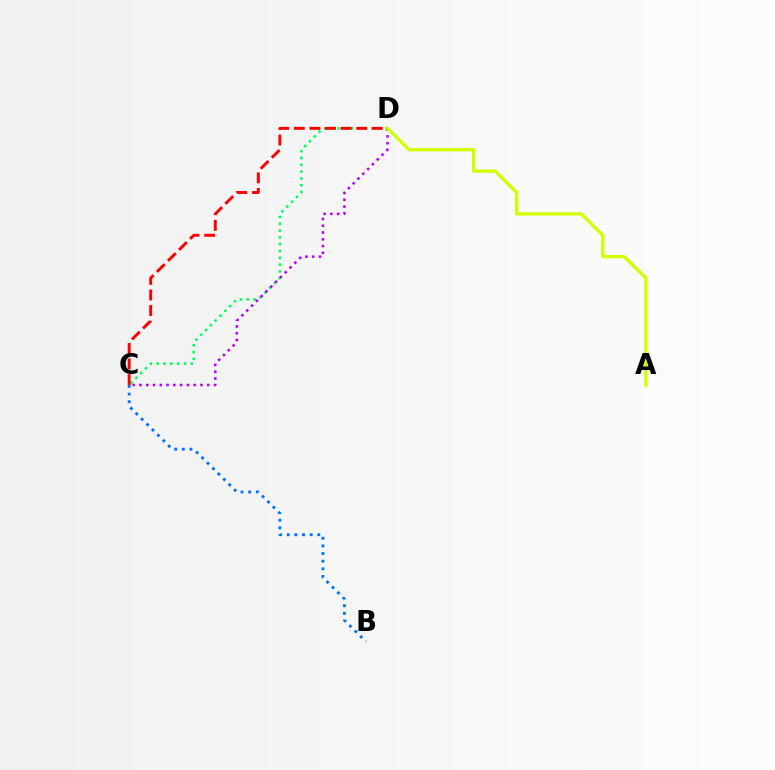{('C', 'D'): [{'color': '#00ff5c', 'line_style': 'dotted', 'thickness': 1.85}, {'color': '#b900ff', 'line_style': 'dotted', 'thickness': 1.84}, {'color': '#ff0000', 'line_style': 'dashed', 'thickness': 2.12}], ('B', 'C'): [{'color': '#0074ff', 'line_style': 'dotted', 'thickness': 2.08}], ('A', 'D'): [{'color': '#d1ff00', 'line_style': 'solid', 'thickness': 2.38}]}